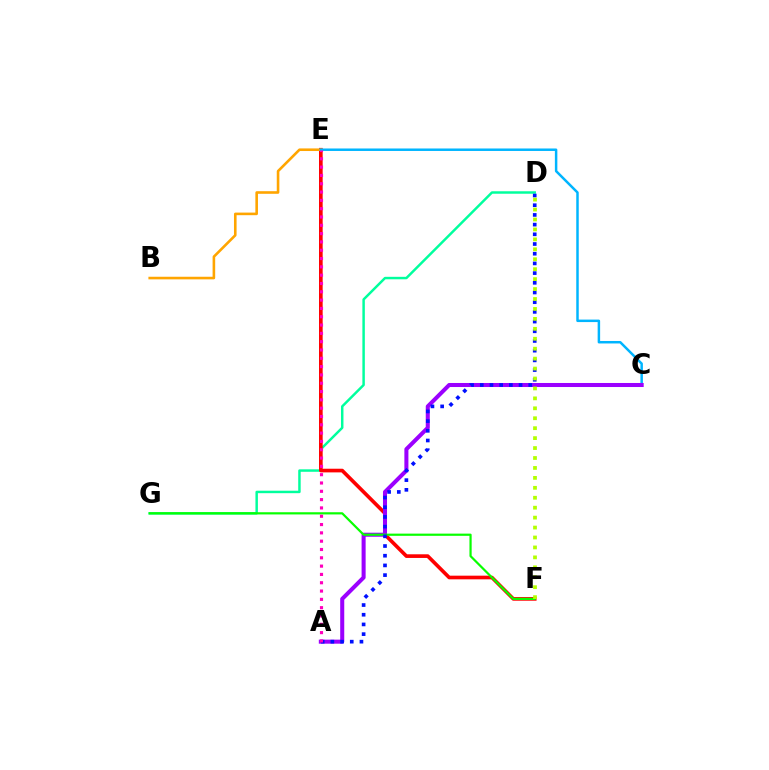{('D', 'G'): [{'color': '#00ff9d', 'line_style': 'solid', 'thickness': 1.78}], ('E', 'F'): [{'color': '#ff0000', 'line_style': 'solid', 'thickness': 2.63}], ('B', 'E'): [{'color': '#ffa500', 'line_style': 'solid', 'thickness': 1.87}], ('C', 'E'): [{'color': '#00b5ff', 'line_style': 'solid', 'thickness': 1.79}], ('A', 'C'): [{'color': '#9b00ff', 'line_style': 'solid', 'thickness': 2.91}], ('F', 'G'): [{'color': '#08ff00', 'line_style': 'solid', 'thickness': 1.58}], ('A', 'D'): [{'color': '#0010ff', 'line_style': 'dotted', 'thickness': 2.63}], ('D', 'F'): [{'color': '#b3ff00', 'line_style': 'dotted', 'thickness': 2.7}], ('A', 'E'): [{'color': '#ff00bd', 'line_style': 'dotted', 'thickness': 2.26}]}